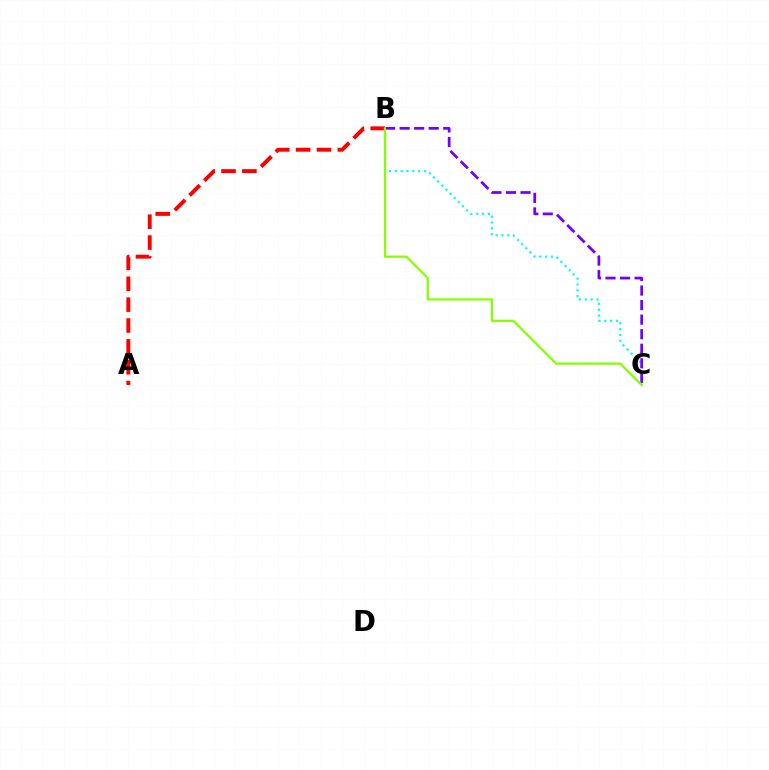{('A', 'B'): [{'color': '#ff0000', 'line_style': 'dashed', 'thickness': 2.83}], ('B', 'C'): [{'color': '#00fff6', 'line_style': 'dotted', 'thickness': 1.58}, {'color': '#7200ff', 'line_style': 'dashed', 'thickness': 1.98}, {'color': '#84ff00', 'line_style': 'solid', 'thickness': 1.59}]}